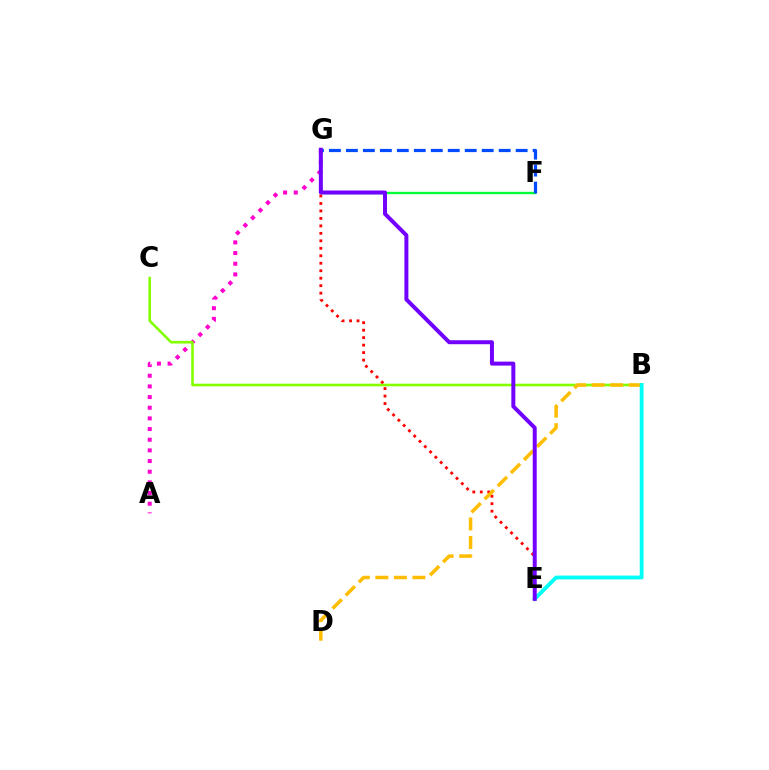{('A', 'G'): [{'color': '#ff00cf', 'line_style': 'dotted', 'thickness': 2.9}], ('B', 'C'): [{'color': '#84ff00', 'line_style': 'solid', 'thickness': 1.88}], ('F', 'G'): [{'color': '#00ff39', 'line_style': 'solid', 'thickness': 1.71}, {'color': '#004bff', 'line_style': 'dashed', 'thickness': 2.31}], ('E', 'G'): [{'color': '#ff0000', 'line_style': 'dotted', 'thickness': 2.03}, {'color': '#7200ff', 'line_style': 'solid', 'thickness': 2.86}], ('B', 'D'): [{'color': '#ffbd00', 'line_style': 'dashed', 'thickness': 2.52}], ('B', 'E'): [{'color': '#00fff6', 'line_style': 'solid', 'thickness': 2.75}]}